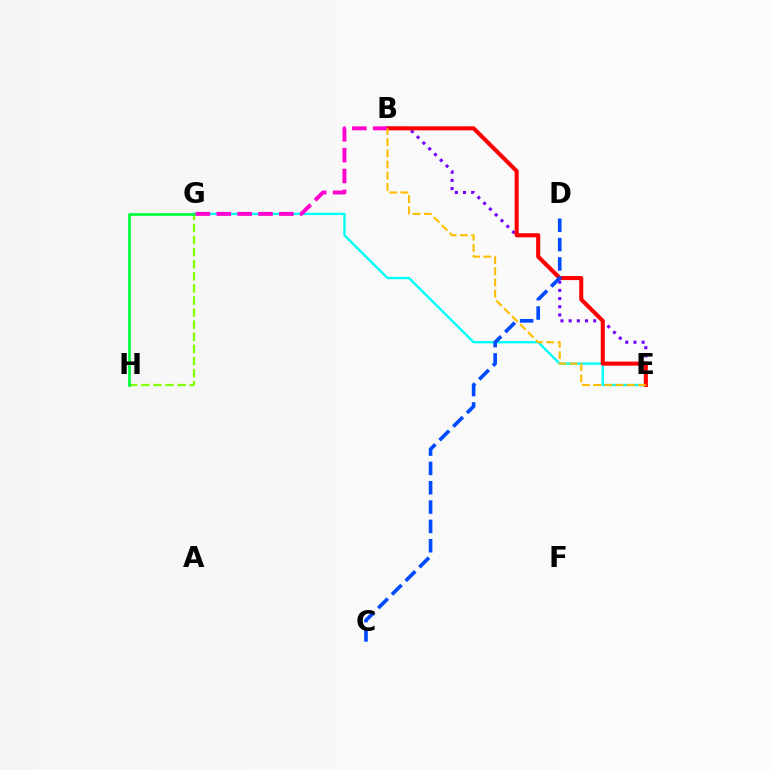{('E', 'G'): [{'color': '#00fff6', 'line_style': 'solid', 'thickness': 1.69}], ('G', 'H'): [{'color': '#84ff00', 'line_style': 'dashed', 'thickness': 1.64}, {'color': '#00ff39', 'line_style': 'solid', 'thickness': 1.94}], ('B', 'E'): [{'color': '#7200ff', 'line_style': 'dotted', 'thickness': 2.22}, {'color': '#ff0000', 'line_style': 'solid', 'thickness': 2.92}, {'color': '#ffbd00', 'line_style': 'dashed', 'thickness': 1.52}], ('C', 'D'): [{'color': '#004bff', 'line_style': 'dashed', 'thickness': 2.63}], ('B', 'G'): [{'color': '#ff00cf', 'line_style': 'dashed', 'thickness': 2.83}]}